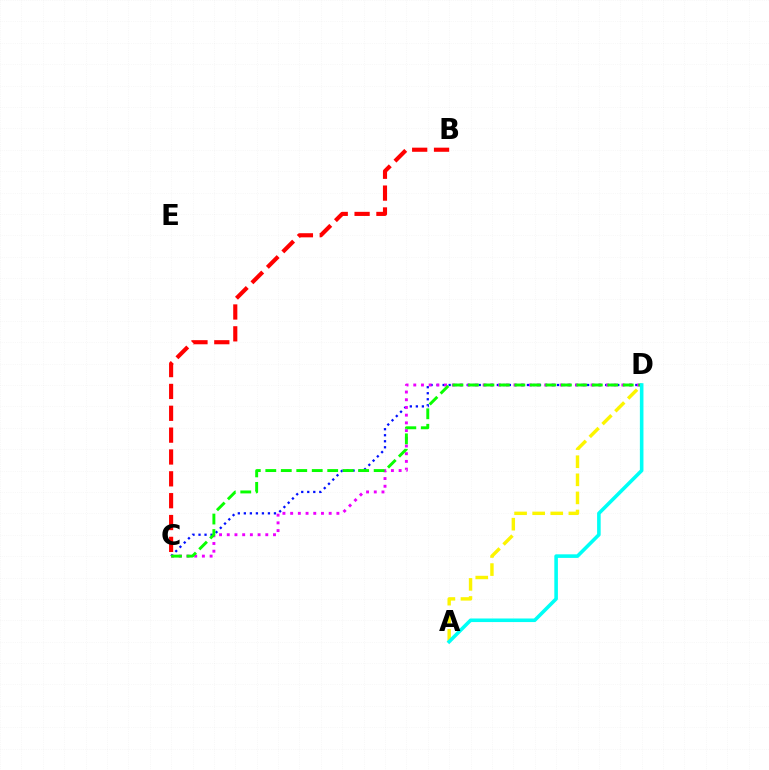{('C', 'D'): [{'color': '#0010ff', 'line_style': 'dotted', 'thickness': 1.64}, {'color': '#ee00ff', 'line_style': 'dotted', 'thickness': 2.09}, {'color': '#08ff00', 'line_style': 'dashed', 'thickness': 2.1}], ('A', 'D'): [{'color': '#fcf500', 'line_style': 'dashed', 'thickness': 2.46}, {'color': '#00fff6', 'line_style': 'solid', 'thickness': 2.58}], ('B', 'C'): [{'color': '#ff0000', 'line_style': 'dashed', 'thickness': 2.97}]}